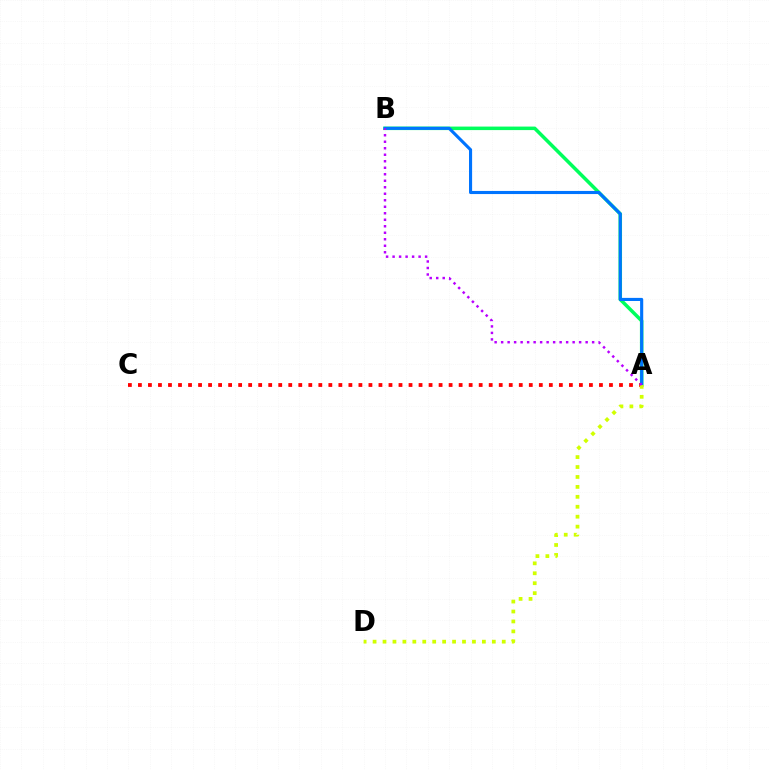{('A', 'B'): [{'color': '#00ff5c', 'line_style': 'solid', 'thickness': 2.53}, {'color': '#0074ff', 'line_style': 'solid', 'thickness': 2.24}, {'color': '#b900ff', 'line_style': 'dotted', 'thickness': 1.77}], ('A', 'C'): [{'color': '#ff0000', 'line_style': 'dotted', 'thickness': 2.72}], ('A', 'D'): [{'color': '#d1ff00', 'line_style': 'dotted', 'thickness': 2.7}]}